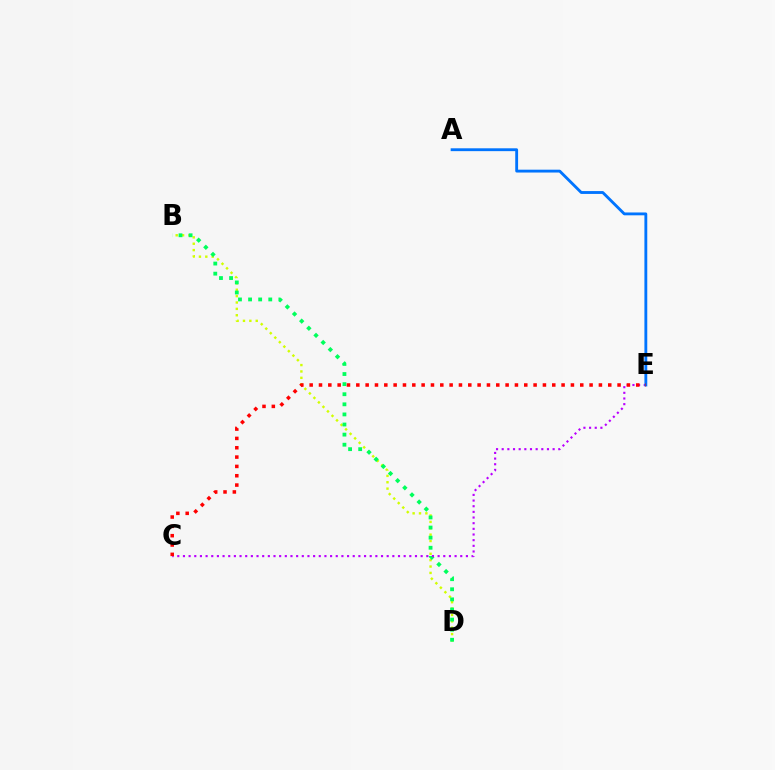{('B', 'D'): [{'color': '#d1ff00', 'line_style': 'dotted', 'thickness': 1.73}, {'color': '#00ff5c', 'line_style': 'dotted', 'thickness': 2.74}], ('C', 'E'): [{'color': '#b900ff', 'line_style': 'dotted', 'thickness': 1.54}, {'color': '#ff0000', 'line_style': 'dotted', 'thickness': 2.54}], ('A', 'E'): [{'color': '#0074ff', 'line_style': 'solid', 'thickness': 2.05}]}